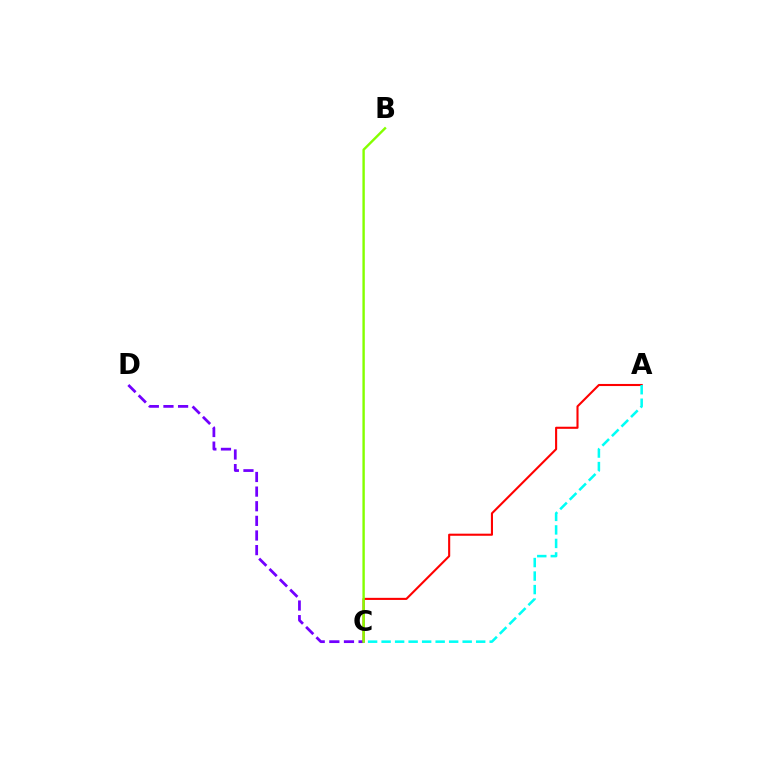{('C', 'D'): [{'color': '#7200ff', 'line_style': 'dashed', 'thickness': 1.99}], ('A', 'C'): [{'color': '#ff0000', 'line_style': 'solid', 'thickness': 1.51}, {'color': '#00fff6', 'line_style': 'dashed', 'thickness': 1.84}], ('B', 'C'): [{'color': '#84ff00', 'line_style': 'solid', 'thickness': 1.73}]}